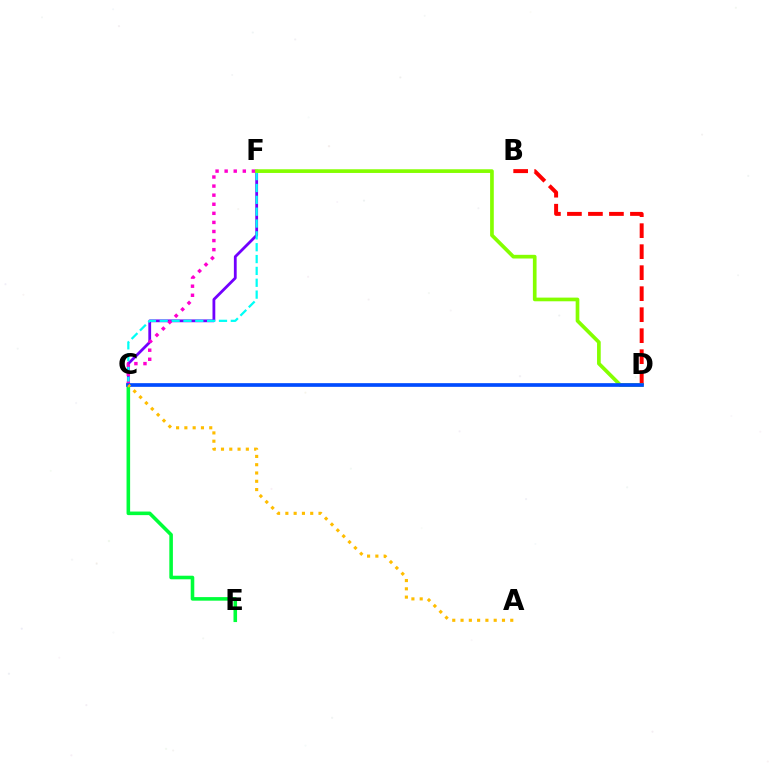{('C', 'F'): [{'color': '#7200ff', 'line_style': 'solid', 'thickness': 2.01}, {'color': '#00fff6', 'line_style': 'dashed', 'thickness': 1.61}, {'color': '#ff00cf', 'line_style': 'dotted', 'thickness': 2.47}], ('B', 'D'): [{'color': '#ff0000', 'line_style': 'dashed', 'thickness': 2.85}], ('C', 'E'): [{'color': '#00ff39', 'line_style': 'solid', 'thickness': 2.58}], ('D', 'F'): [{'color': '#84ff00', 'line_style': 'solid', 'thickness': 2.65}], ('C', 'D'): [{'color': '#004bff', 'line_style': 'solid', 'thickness': 2.65}], ('A', 'C'): [{'color': '#ffbd00', 'line_style': 'dotted', 'thickness': 2.25}]}